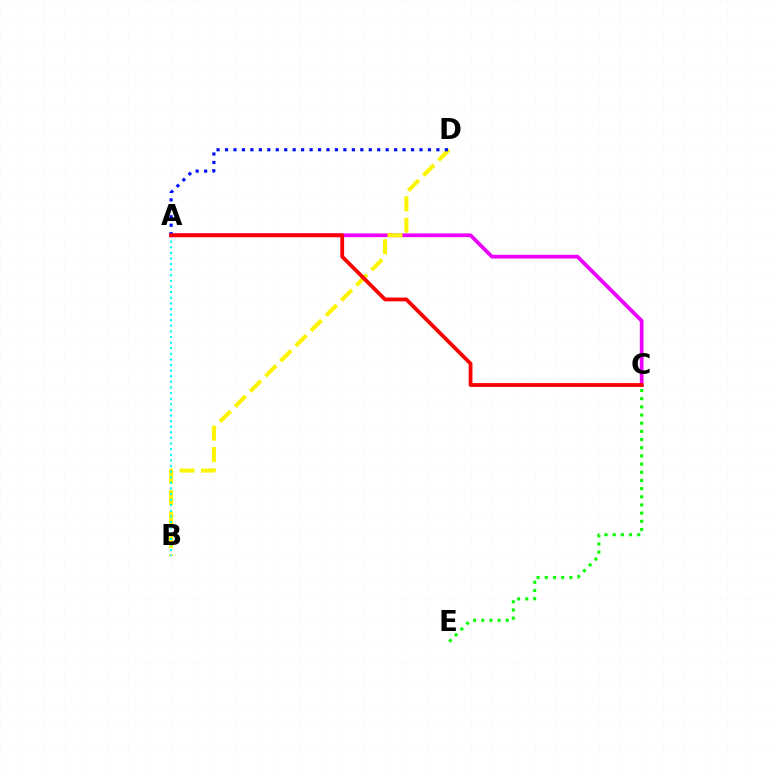{('A', 'C'): [{'color': '#ee00ff', 'line_style': 'solid', 'thickness': 2.68}, {'color': '#ff0000', 'line_style': 'solid', 'thickness': 2.74}], ('C', 'E'): [{'color': '#08ff00', 'line_style': 'dotted', 'thickness': 2.22}], ('B', 'D'): [{'color': '#fcf500', 'line_style': 'dashed', 'thickness': 2.91}], ('A', 'D'): [{'color': '#0010ff', 'line_style': 'dotted', 'thickness': 2.3}], ('A', 'B'): [{'color': '#00fff6', 'line_style': 'dotted', 'thickness': 1.52}]}